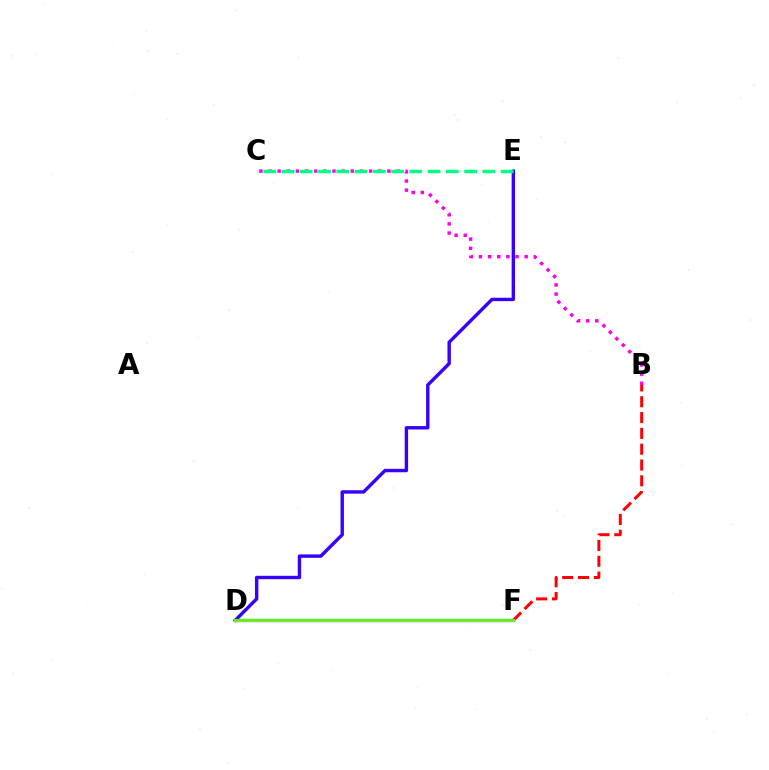{('B', 'C'): [{'color': '#ff00ed', 'line_style': 'dotted', 'thickness': 2.48}], ('D', 'E'): [{'color': '#3700ff', 'line_style': 'solid', 'thickness': 2.45}], ('B', 'F'): [{'color': '#ff0000', 'line_style': 'dashed', 'thickness': 2.15}], ('D', 'F'): [{'color': '#009eff', 'line_style': 'solid', 'thickness': 2.41}, {'color': '#ffd500', 'line_style': 'solid', 'thickness': 1.82}, {'color': '#4fff00', 'line_style': 'solid', 'thickness': 1.51}], ('C', 'E'): [{'color': '#00ff86', 'line_style': 'dashed', 'thickness': 2.48}]}